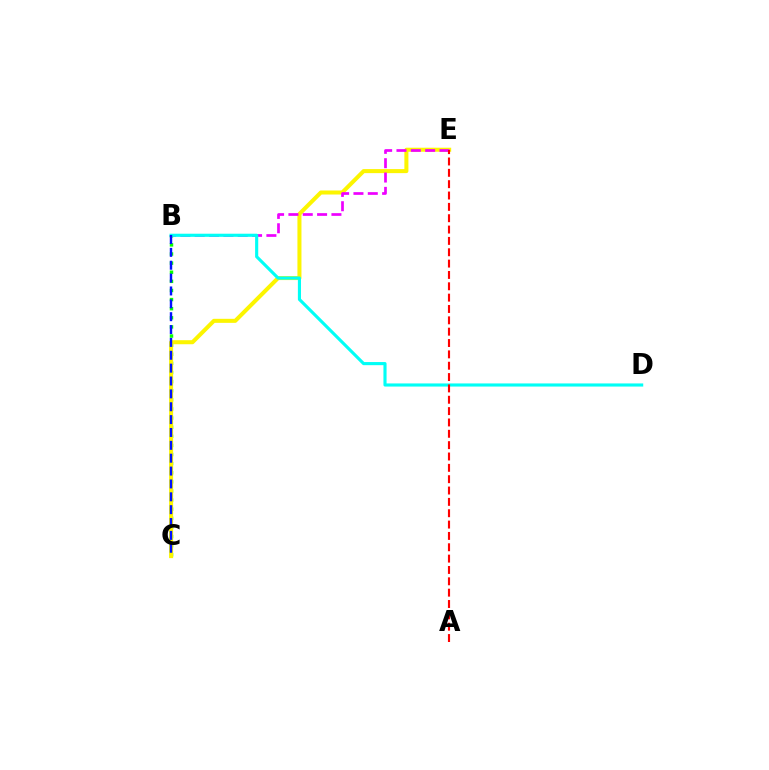{('B', 'C'): [{'color': '#08ff00', 'line_style': 'dotted', 'thickness': 2.48}, {'color': '#0010ff', 'line_style': 'dashed', 'thickness': 1.75}], ('C', 'E'): [{'color': '#fcf500', 'line_style': 'solid', 'thickness': 2.9}], ('B', 'E'): [{'color': '#ee00ff', 'line_style': 'dashed', 'thickness': 1.95}], ('B', 'D'): [{'color': '#00fff6', 'line_style': 'solid', 'thickness': 2.25}], ('A', 'E'): [{'color': '#ff0000', 'line_style': 'dashed', 'thickness': 1.54}]}